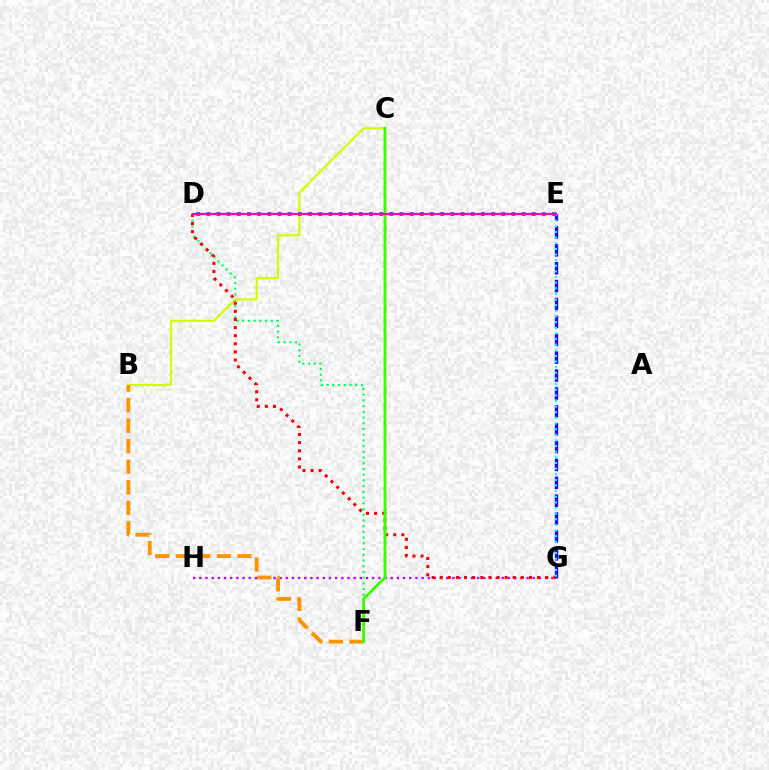{('G', 'H'): [{'color': '#b900ff', 'line_style': 'dotted', 'thickness': 1.68}], ('E', 'G'): [{'color': '#2500ff', 'line_style': 'dashed', 'thickness': 2.43}, {'color': '#00fff6', 'line_style': 'dotted', 'thickness': 1.53}], ('D', 'F'): [{'color': '#00ff5c', 'line_style': 'dotted', 'thickness': 1.55}], ('B', 'C'): [{'color': '#d1ff00', 'line_style': 'solid', 'thickness': 1.6}], ('D', 'G'): [{'color': '#ff0000', 'line_style': 'dotted', 'thickness': 2.2}], ('B', 'F'): [{'color': '#ff9400', 'line_style': 'dashed', 'thickness': 2.79}], ('D', 'E'): [{'color': '#0074ff', 'line_style': 'dotted', 'thickness': 2.76}, {'color': '#ff00ac', 'line_style': 'solid', 'thickness': 1.64}], ('C', 'F'): [{'color': '#3dff00', 'line_style': 'solid', 'thickness': 2.1}]}